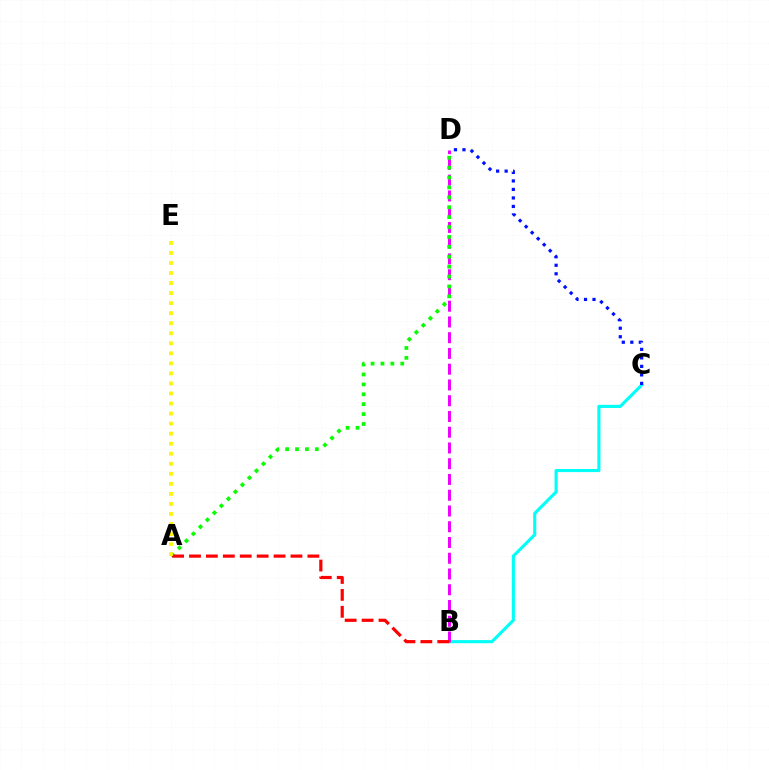{('B', 'C'): [{'color': '#00fff6', 'line_style': 'solid', 'thickness': 2.24}], ('C', 'D'): [{'color': '#0010ff', 'line_style': 'dotted', 'thickness': 2.31}], ('B', 'D'): [{'color': '#ee00ff', 'line_style': 'dashed', 'thickness': 2.14}], ('A', 'D'): [{'color': '#08ff00', 'line_style': 'dotted', 'thickness': 2.69}], ('A', 'B'): [{'color': '#ff0000', 'line_style': 'dashed', 'thickness': 2.3}], ('A', 'E'): [{'color': '#fcf500', 'line_style': 'dotted', 'thickness': 2.73}]}